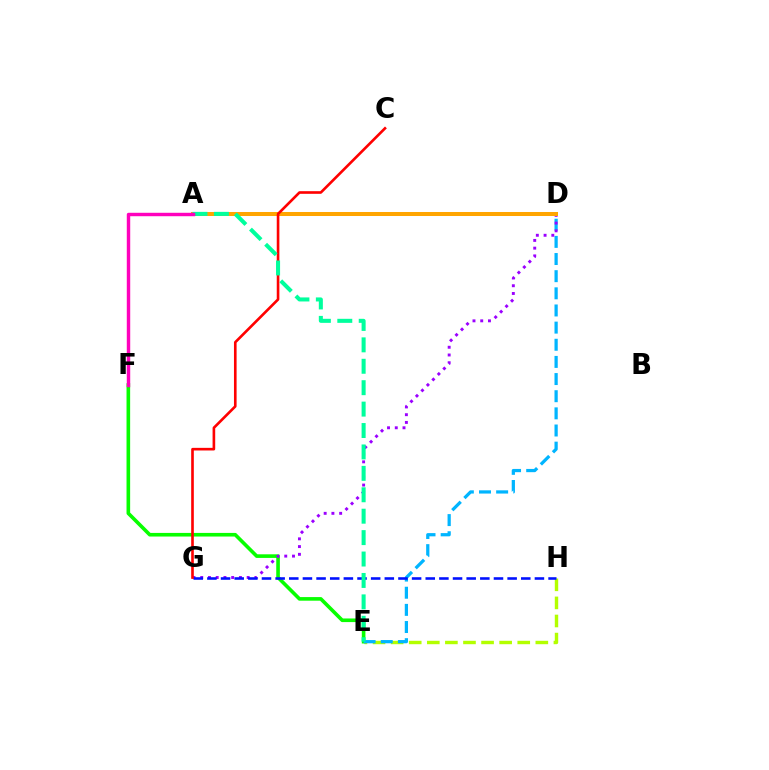{('E', 'H'): [{'color': '#b3ff00', 'line_style': 'dashed', 'thickness': 2.46}], ('E', 'F'): [{'color': '#08ff00', 'line_style': 'solid', 'thickness': 2.6}], ('D', 'E'): [{'color': '#00b5ff', 'line_style': 'dashed', 'thickness': 2.33}], ('D', 'G'): [{'color': '#9b00ff', 'line_style': 'dotted', 'thickness': 2.1}], ('A', 'D'): [{'color': '#ffa500', 'line_style': 'solid', 'thickness': 2.89}], ('G', 'H'): [{'color': '#0010ff', 'line_style': 'dashed', 'thickness': 1.85}], ('C', 'G'): [{'color': '#ff0000', 'line_style': 'solid', 'thickness': 1.89}], ('A', 'E'): [{'color': '#00ff9d', 'line_style': 'dashed', 'thickness': 2.91}], ('A', 'F'): [{'color': '#ff00bd', 'line_style': 'solid', 'thickness': 2.47}]}